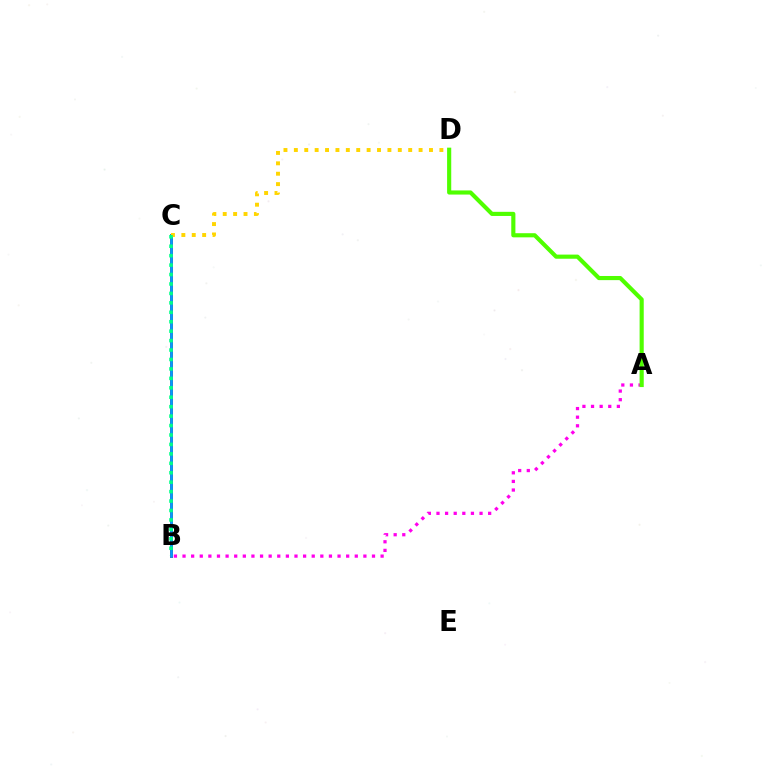{('B', 'C'): [{'color': '#3700ff', 'line_style': 'solid', 'thickness': 2.05}, {'color': '#ff0000', 'line_style': 'solid', 'thickness': 2.0}, {'color': '#009eff', 'line_style': 'solid', 'thickness': 1.98}, {'color': '#00ff86', 'line_style': 'dotted', 'thickness': 2.56}], ('A', 'B'): [{'color': '#ff00ed', 'line_style': 'dotted', 'thickness': 2.34}], ('C', 'D'): [{'color': '#ffd500', 'line_style': 'dotted', 'thickness': 2.82}], ('A', 'D'): [{'color': '#4fff00', 'line_style': 'solid', 'thickness': 2.98}]}